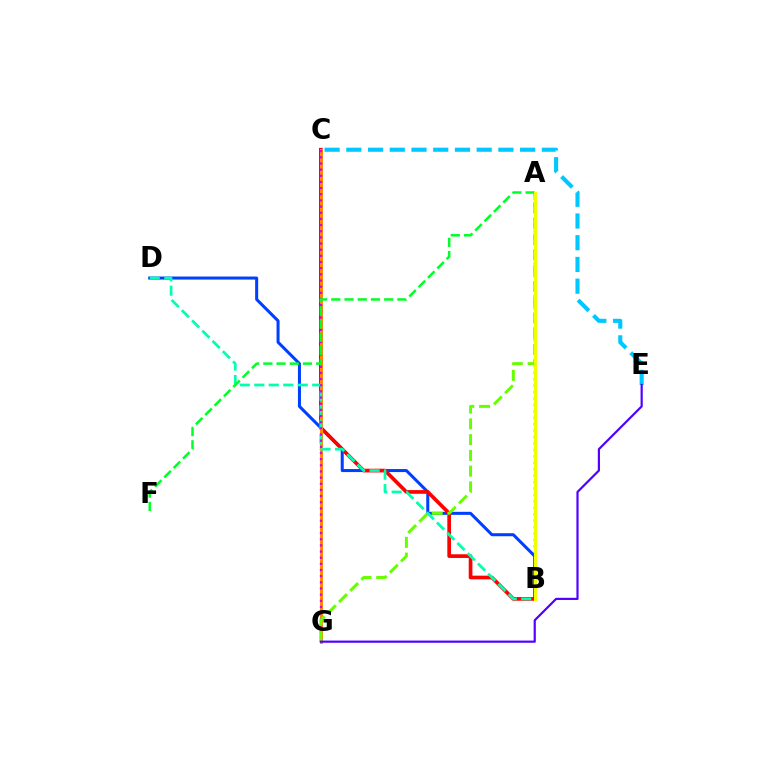{('A', 'B'): [{'color': '#ff00a0', 'line_style': 'dotted', 'thickness': 1.75}, {'color': '#eeff00', 'line_style': 'solid', 'thickness': 2.2}], ('C', 'E'): [{'color': '#00c7ff', 'line_style': 'dashed', 'thickness': 2.95}], ('B', 'D'): [{'color': '#003fff', 'line_style': 'solid', 'thickness': 2.18}, {'color': '#00ffaf', 'line_style': 'dashed', 'thickness': 1.97}], ('B', 'C'): [{'color': '#ff0000', 'line_style': 'solid', 'thickness': 2.65}], ('C', 'G'): [{'color': '#ff8800', 'line_style': 'solid', 'thickness': 2.14}, {'color': '#d600ff', 'line_style': 'dotted', 'thickness': 1.67}], ('A', 'G'): [{'color': '#66ff00', 'line_style': 'dashed', 'thickness': 2.14}], ('E', 'G'): [{'color': '#4f00ff', 'line_style': 'solid', 'thickness': 1.57}], ('A', 'F'): [{'color': '#00ff27', 'line_style': 'dashed', 'thickness': 1.8}]}